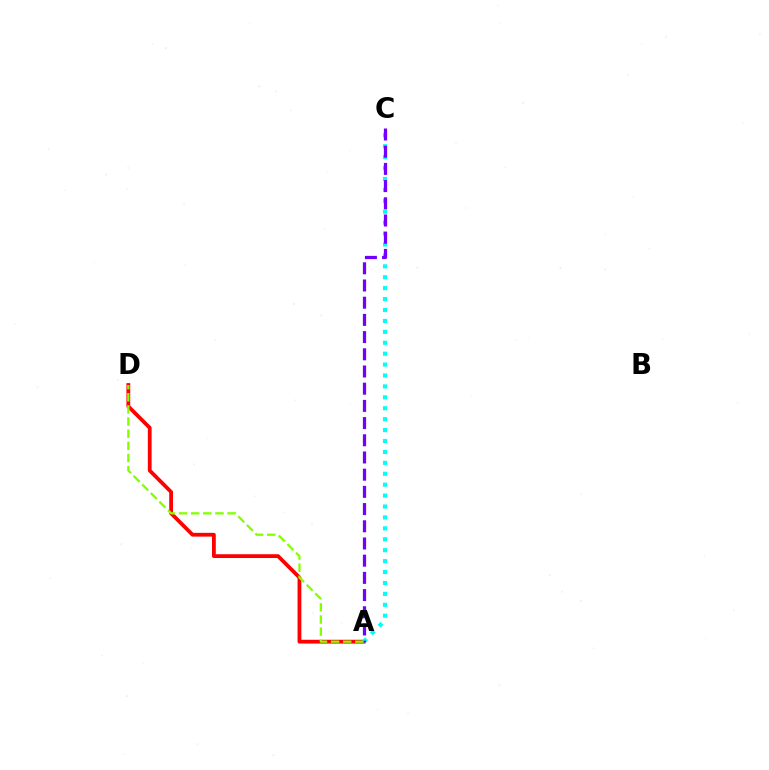{('A', 'D'): [{'color': '#ff0000', 'line_style': 'solid', 'thickness': 2.72}, {'color': '#84ff00', 'line_style': 'dashed', 'thickness': 1.65}], ('A', 'C'): [{'color': '#00fff6', 'line_style': 'dotted', 'thickness': 2.97}, {'color': '#7200ff', 'line_style': 'dashed', 'thickness': 2.34}]}